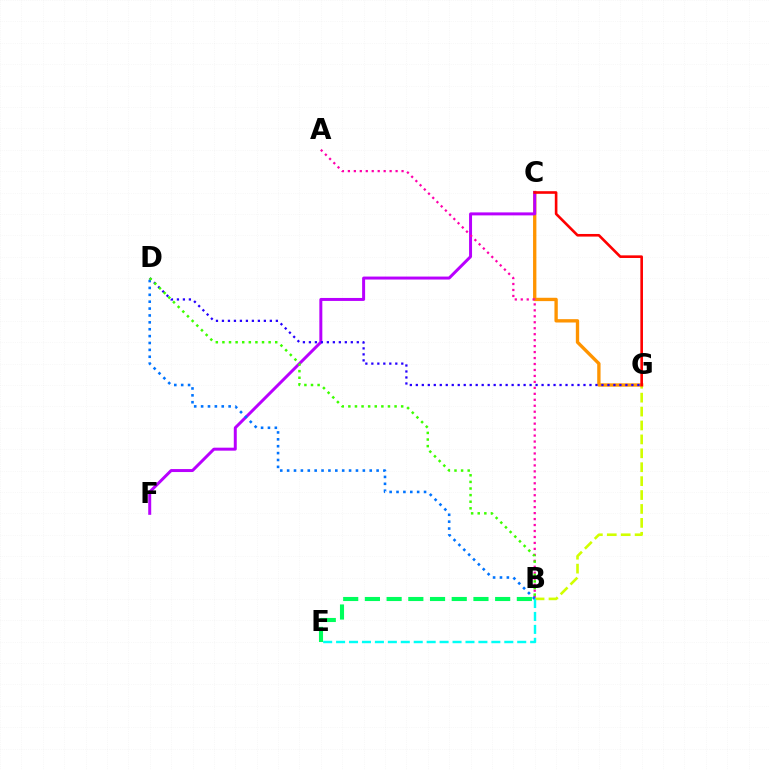{('B', 'G'): [{'color': '#d1ff00', 'line_style': 'dashed', 'thickness': 1.89}], ('C', 'G'): [{'color': '#ff9400', 'line_style': 'solid', 'thickness': 2.4}, {'color': '#ff0000', 'line_style': 'solid', 'thickness': 1.89}], ('B', 'E'): [{'color': '#00fff6', 'line_style': 'dashed', 'thickness': 1.76}, {'color': '#00ff5c', 'line_style': 'dashed', 'thickness': 2.95}], ('C', 'F'): [{'color': '#b900ff', 'line_style': 'solid', 'thickness': 2.14}], ('D', 'G'): [{'color': '#2500ff', 'line_style': 'dotted', 'thickness': 1.63}], ('A', 'B'): [{'color': '#ff00ac', 'line_style': 'dotted', 'thickness': 1.62}], ('B', 'D'): [{'color': '#0074ff', 'line_style': 'dotted', 'thickness': 1.87}, {'color': '#3dff00', 'line_style': 'dotted', 'thickness': 1.79}]}